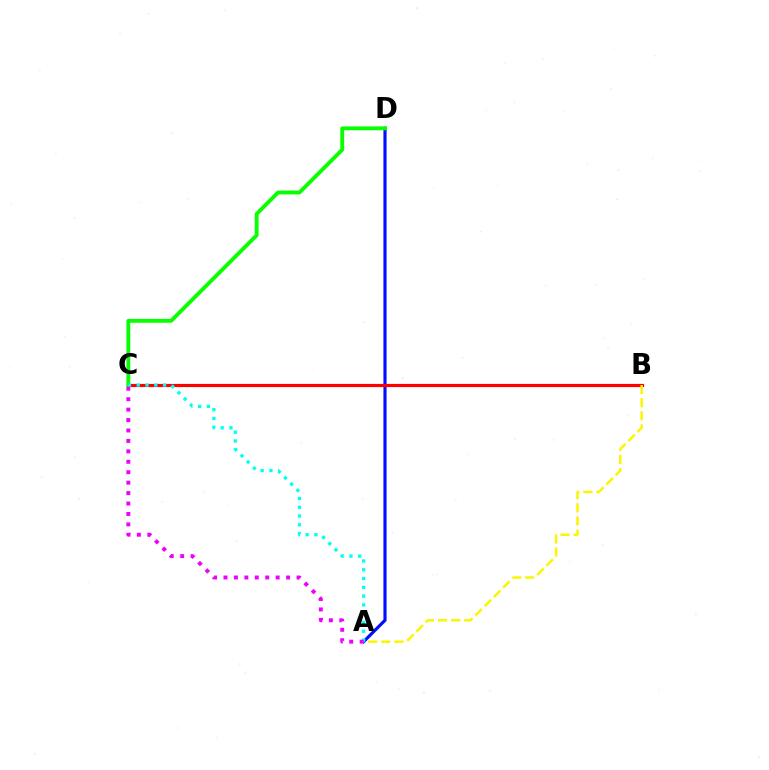{('A', 'D'): [{'color': '#0010ff', 'line_style': 'solid', 'thickness': 2.27}], ('B', 'C'): [{'color': '#ff0000', 'line_style': 'solid', 'thickness': 2.28}], ('C', 'D'): [{'color': '#08ff00', 'line_style': 'solid', 'thickness': 2.77}], ('A', 'B'): [{'color': '#fcf500', 'line_style': 'dashed', 'thickness': 1.78}], ('A', 'C'): [{'color': '#00fff6', 'line_style': 'dotted', 'thickness': 2.39}, {'color': '#ee00ff', 'line_style': 'dotted', 'thickness': 2.83}]}